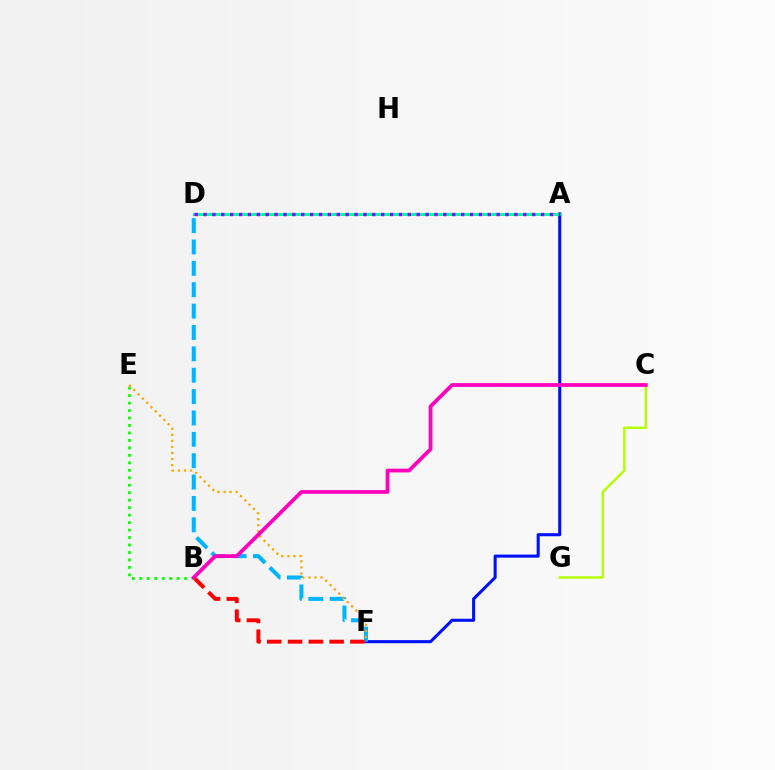{('A', 'F'): [{'color': '#0010ff', 'line_style': 'solid', 'thickness': 2.2}], ('D', 'F'): [{'color': '#00b5ff', 'line_style': 'dashed', 'thickness': 2.9}], ('A', 'D'): [{'color': '#00ff9d', 'line_style': 'solid', 'thickness': 2.18}, {'color': '#9b00ff', 'line_style': 'dotted', 'thickness': 2.41}], ('C', 'G'): [{'color': '#b3ff00', 'line_style': 'solid', 'thickness': 1.74}], ('B', 'F'): [{'color': '#ff0000', 'line_style': 'dashed', 'thickness': 2.83}], ('B', 'E'): [{'color': '#08ff00', 'line_style': 'dotted', 'thickness': 2.03}], ('E', 'F'): [{'color': '#ffa500', 'line_style': 'dotted', 'thickness': 1.65}], ('B', 'C'): [{'color': '#ff00bd', 'line_style': 'solid', 'thickness': 2.7}]}